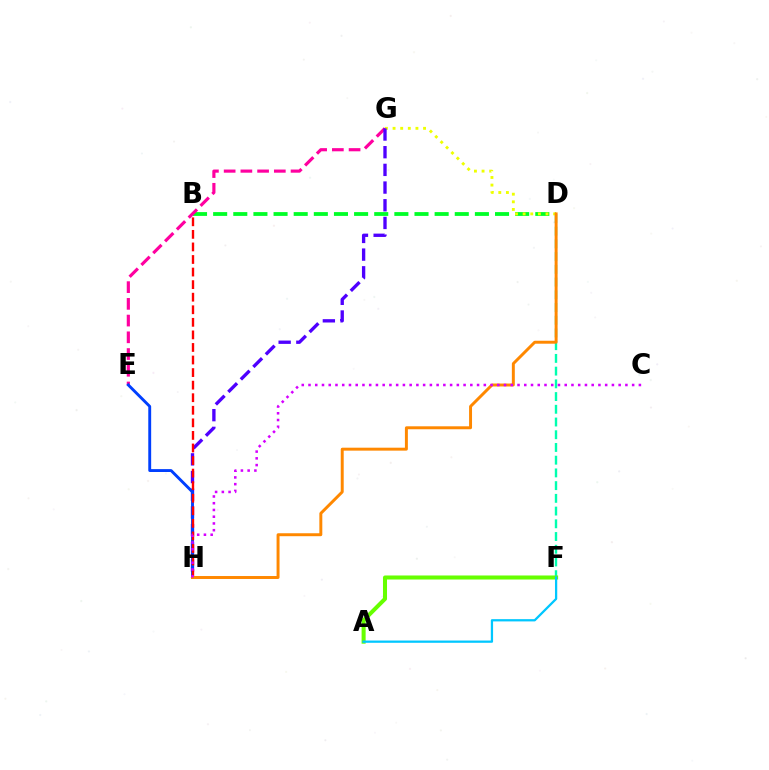{('B', 'D'): [{'color': '#00ff27', 'line_style': 'dashed', 'thickness': 2.74}], ('D', 'F'): [{'color': '#00ffaf', 'line_style': 'dashed', 'thickness': 1.73}], ('E', 'G'): [{'color': '#ff00a0', 'line_style': 'dashed', 'thickness': 2.27}], ('D', 'G'): [{'color': '#eeff00', 'line_style': 'dotted', 'thickness': 2.07}], ('G', 'H'): [{'color': '#4f00ff', 'line_style': 'dashed', 'thickness': 2.4}], ('A', 'F'): [{'color': '#66ff00', 'line_style': 'solid', 'thickness': 2.9}, {'color': '#00c7ff', 'line_style': 'solid', 'thickness': 1.63}], ('E', 'H'): [{'color': '#003fff', 'line_style': 'solid', 'thickness': 2.08}], ('B', 'H'): [{'color': '#ff0000', 'line_style': 'dashed', 'thickness': 1.71}], ('D', 'H'): [{'color': '#ff8800', 'line_style': 'solid', 'thickness': 2.13}], ('C', 'H'): [{'color': '#d600ff', 'line_style': 'dotted', 'thickness': 1.83}]}